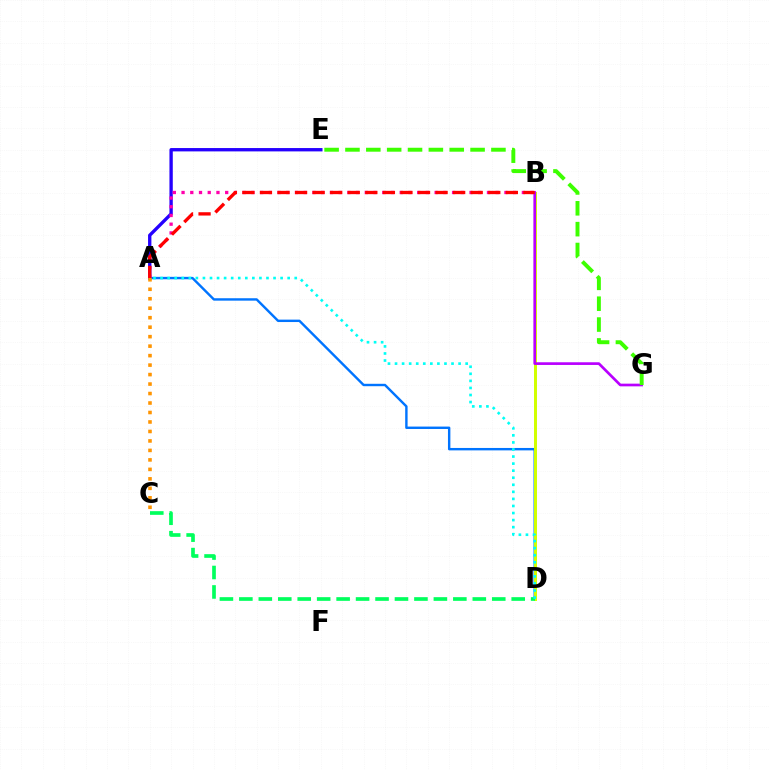{('A', 'E'): [{'color': '#2500ff', 'line_style': 'solid', 'thickness': 2.41}], ('A', 'D'): [{'color': '#0074ff', 'line_style': 'solid', 'thickness': 1.74}, {'color': '#00fff6', 'line_style': 'dotted', 'thickness': 1.92}], ('B', 'D'): [{'color': '#d1ff00', 'line_style': 'solid', 'thickness': 2.14}], ('A', 'B'): [{'color': '#ff00ac', 'line_style': 'dotted', 'thickness': 2.37}, {'color': '#ff0000', 'line_style': 'dashed', 'thickness': 2.39}], ('B', 'G'): [{'color': '#b900ff', 'line_style': 'solid', 'thickness': 1.94}], ('C', 'D'): [{'color': '#00ff5c', 'line_style': 'dashed', 'thickness': 2.64}], ('E', 'G'): [{'color': '#3dff00', 'line_style': 'dashed', 'thickness': 2.83}], ('A', 'C'): [{'color': '#ff9400', 'line_style': 'dotted', 'thickness': 2.58}]}